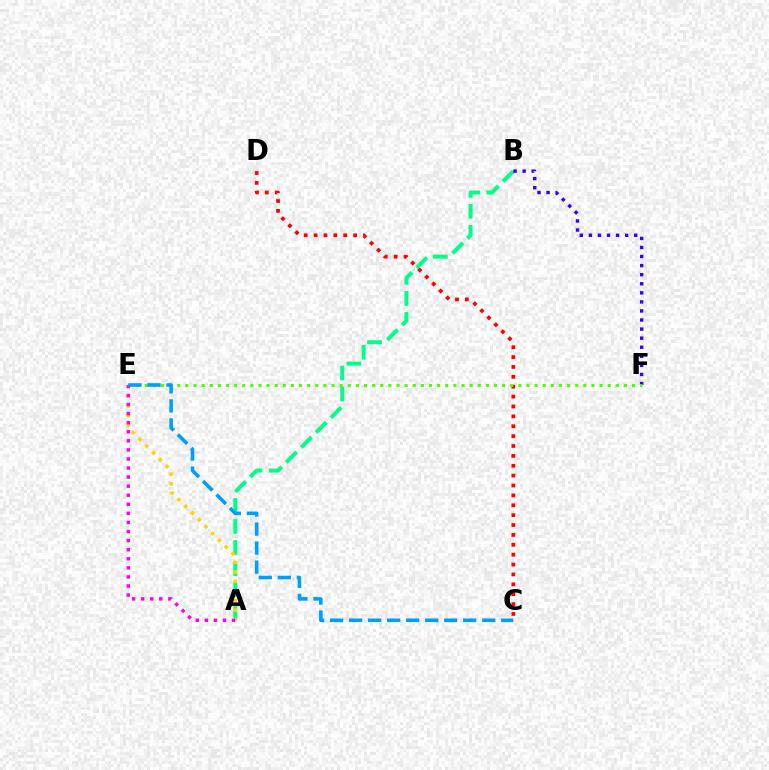{('C', 'D'): [{'color': '#ff0000', 'line_style': 'dotted', 'thickness': 2.68}], ('A', 'B'): [{'color': '#00ff86', 'line_style': 'dashed', 'thickness': 2.86}], ('B', 'F'): [{'color': '#3700ff', 'line_style': 'dotted', 'thickness': 2.46}], ('E', 'F'): [{'color': '#4fff00', 'line_style': 'dotted', 'thickness': 2.21}], ('A', 'E'): [{'color': '#ffd500', 'line_style': 'dotted', 'thickness': 2.6}, {'color': '#ff00ed', 'line_style': 'dotted', 'thickness': 2.46}], ('C', 'E'): [{'color': '#009eff', 'line_style': 'dashed', 'thickness': 2.58}]}